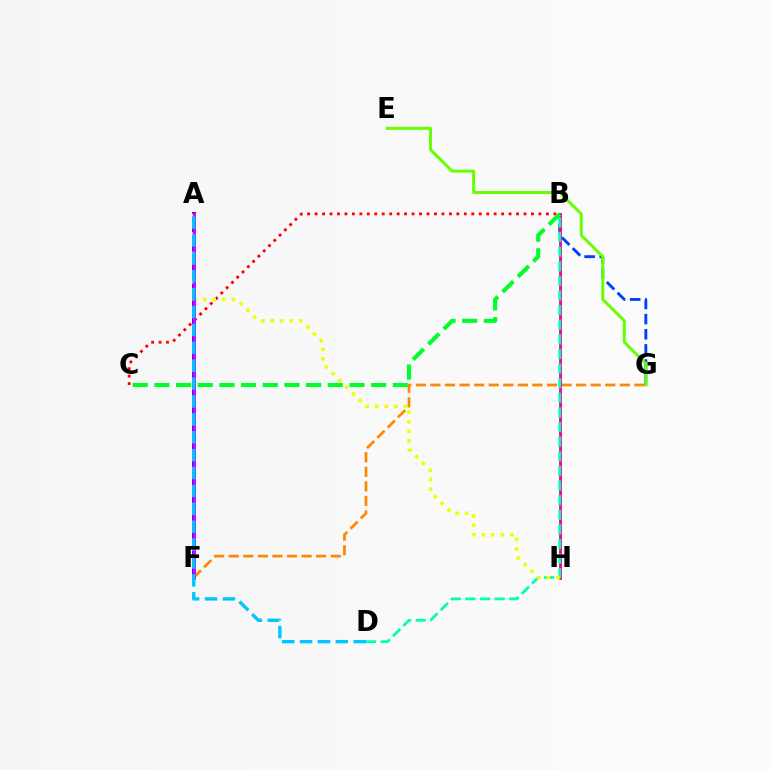{('B', 'C'): [{'color': '#ff0000', 'line_style': 'dotted', 'thickness': 2.03}, {'color': '#00ff27', 'line_style': 'dashed', 'thickness': 2.94}], ('F', 'G'): [{'color': '#ff8800', 'line_style': 'dashed', 'thickness': 1.98}], ('B', 'G'): [{'color': '#003fff', 'line_style': 'dashed', 'thickness': 2.06}], ('B', 'H'): [{'color': '#ff00a0', 'line_style': 'solid', 'thickness': 2.08}], ('A', 'F'): [{'color': '#4f00ff', 'line_style': 'solid', 'thickness': 2.83}, {'color': '#d600ff', 'line_style': 'solid', 'thickness': 2.11}], ('B', 'D'): [{'color': '#00ffaf', 'line_style': 'dashed', 'thickness': 1.99}], ('A', 'H'): [{'color': '#eeff00', 'line_style': 'dotted', 'thickness': 2.59}], ('A', 'D'): [{'color': '#00c7ff', 'line_style': 'dashed', 'thickness': 2.43}], ('E', 'G'): [{'color': '#66ff00', 'line_style': 'solid', 'thickness': 2.14}]}